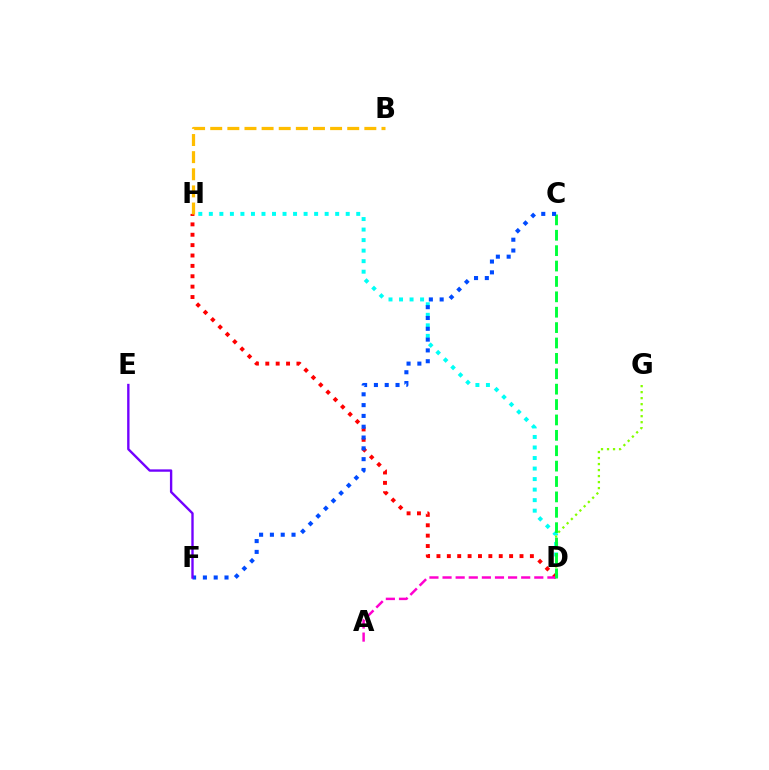{('D', 'H'): [{'color': '#00fff6', 'line_style': 'dotted', 'thickness': 2.86}, {'color': '#ff0000', 'line_style': 'dotted', 'thickness': 2.82}], ('D', 'G'): [{'color': '#84ff00', 'line_style': 'dotted', 'thickness': 1.63}], ('A', 'D'): [{'color': '#ff00cf', 'line_style': 'dashed', 'thickness': 1.78}], ('C', 'D'): [{'color': '#00ff39', 'line_style': 'dashed', 'thickness': 2.09}], ('C', 'F'): [{'color': '#004bff', 'line_style': 'dotted', 'thickness': 2.94}], ('E', 'F'): [{'color': '#7200ff', 'line_style': 'solid', 'thickness': 1.71}], ('B', 'H'): [{'color': '#ffbd00', 'line_style': 'dashed', 'thickness': 2.33}]}